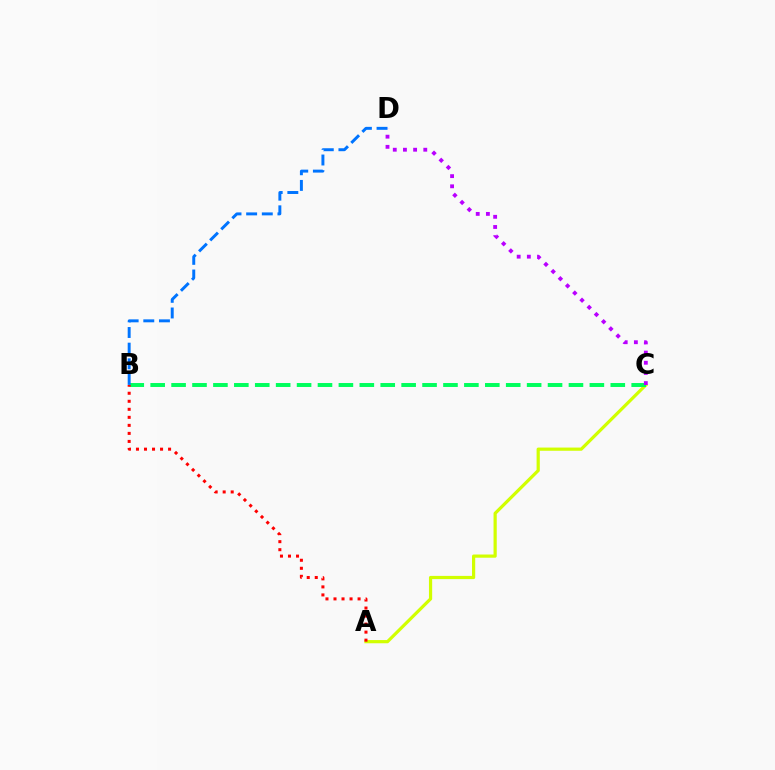{('A', 'C'): [{'color': '#d1ff00', 'line_style': 'solid', 'thickness': 2.3}], ('B', 'C'): [{'color': '#00ff5c', 'line_style': 'dashed', 'thickness': 2.84}], ('B', 'D'): [{'color': '#0074ff', 'line_style': 'dashed', 'thickness': 2.13}], ('C', 'D'): [{'color': '#b900ff', 'line_style': 'dotted', 'thickness': 2.76}], ('A', 'B'): [{'color': '#ff0000', 'line_style': 'dotted', 'thickness': 2.18}]}